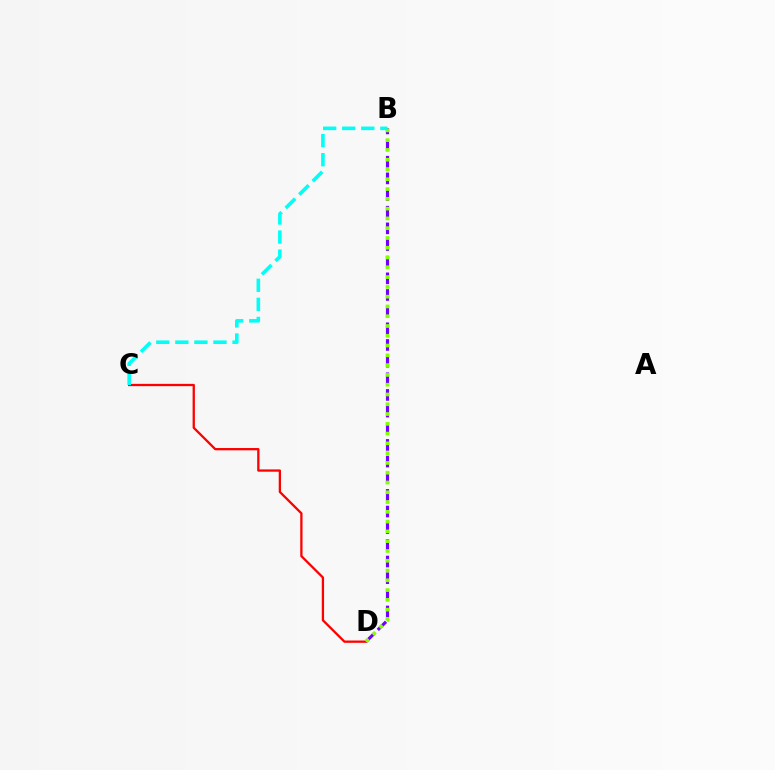{('C', 'D'): [{'color': '#ff0000', 'line_style': 'solid', 'thickness': 1.65}], ('B', 'D'): [{'color': '#7200ff', 'line_style': 'dashed', 'thickness': 2.26}, {'color': '#84ff00', 'line_style': 'dotted', 'thickness': 2.66}], ('B', 'C'): [{'color': '#00fff6', 'line_style': 'dashed', 'thickness': 2.59}]}